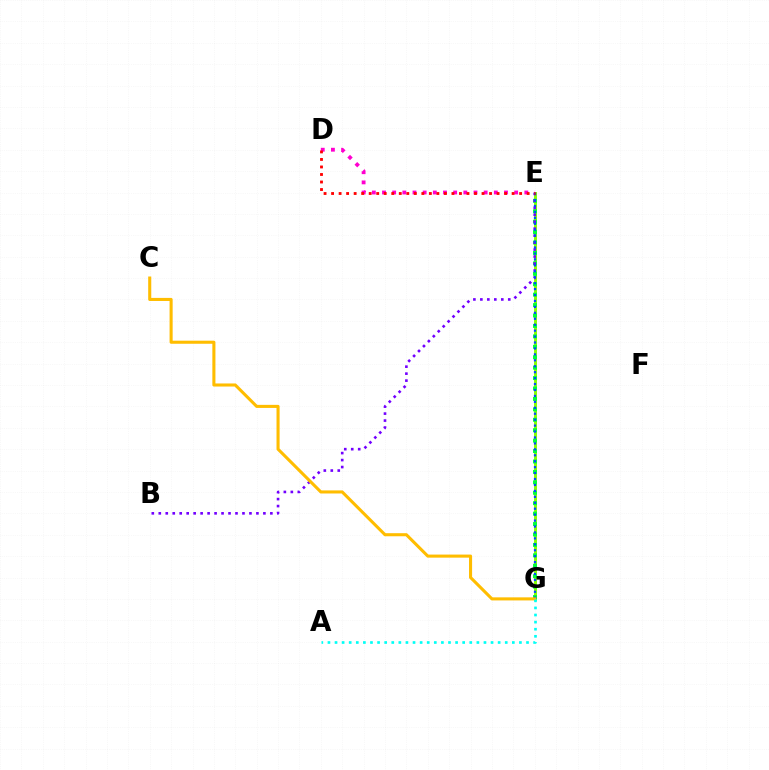{('E', 'G'): [{'color': '#84ff00', 'line_style': 'solid', 'thickness': 2.11}, {'color': '#00ff39', 'line_style': 'dotted', 'thickness': 2.83}, {'color': '#004bff', 'line_style': 'dotted', 'thickness': 1.61}], ('D', 'E'): [{'color': '#ff00cf', 'line_style': 'dotted', 'thickness': 2.76}, {'color': '#ff0000', 'line_style': 'dotted', 'thickness': 2.04}], ('B', 'E'): [{'color': '#7200ff', 'line_style': 'dotted', 'thickness': 1.89}], ('C', 'G'): [{'color': '#ffbd00', 'line_style': 'solid', 'thickness': 2.22}], ('A', 'G'): [{'color': '#00fff6', 'line_style': 'dotted', 'thickness': 1.93}]}